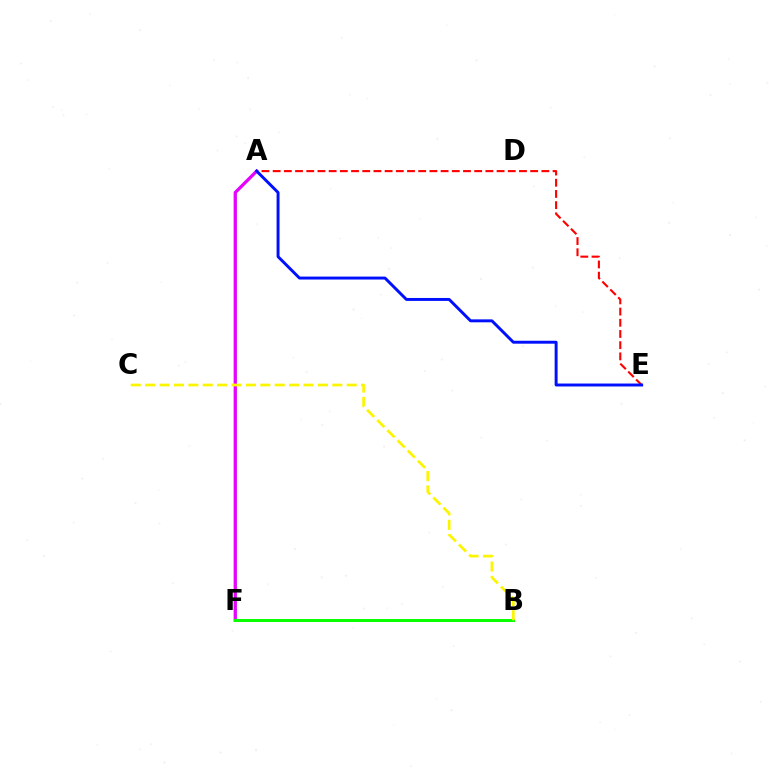{('A', 'F'): [{'color': '#00fff6', 'line_style': 'solid', 'thickness': 2.04}, {'color': '#ee00ff', 'line_style': 'solid', 'thickness': 2.31}], ('A', 'E'): [{'color': '#ff0000', 'line_style': 'dashed', 'thickness': 1.52}, {'color': '#0010ff', 'line_style': 'solid', 'thickness': 2.12}], ('B', 'F'): [{'color': '#08ff00', 'line_style': 'solid', 'thickness': 2.15}], ('B', 'C'): [{'color': '#fcf500', 'line_style': 'dashed', 'thickness': 1.96}]}